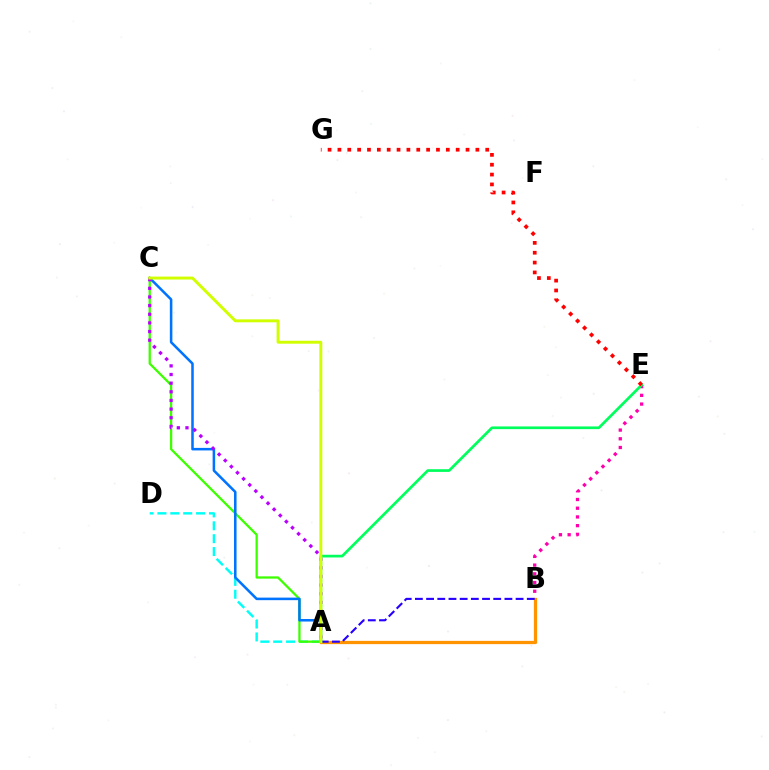{('A', 'D'): [{'color': '#00fff6', 'line_style': 'dashed', 'thickness': 1.75}], ('B', 'E'): [{'color': '#ff00ac', 'line_style': 'dotted', 'thickness': 2.37}], ('A', 'C'): [{'color': '#3dff00', 'line_style': 'solid', 'thickness': 1.64}, {'color': '#0074ff', 'line_style': 'solid', 'thickness': 1.83}, {'color': '#b900ff', 'line_style': 'dotted', 'thickness': 2.35}, {'color': '#d1ff00', 'line_style': 'solid', 'thickness': 2.11}], ('A', 'B'): [{'color': '#ff9400', 'line_style': 'solid', 'thickness': 2.34}, {'color': '#2500ff', 'line_style': 'dashed', 'thickness': 1.52}], ('A', 'E'): [{'color': '#00ff5c', 'line_style': 'solid', 'thickness': 1.94}], ('E', 'G'): [{'color': '#ff0000', 'line_style': 'dotted', 'thickness': 2.68}]}